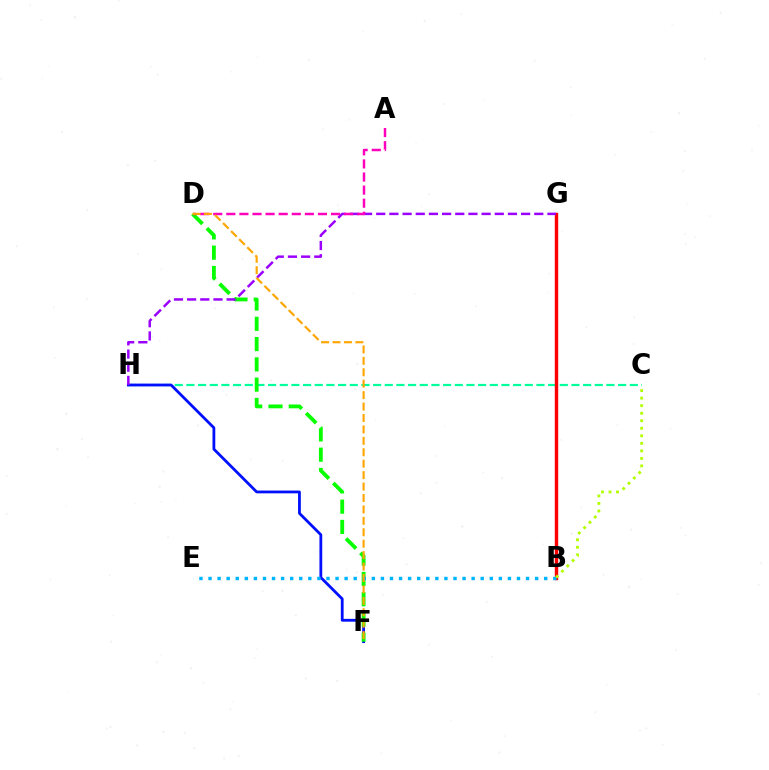{('C', 'H'): [{'color': '#00ff9d', 'line_style': 'dashed', 'thickness': 1.59}], ('B', 'G'): [{'color': '#ff0000', 'line_style': 'solid', 'thickness': 2.46}], ('F', 'H'): [{'color': '#0010ff', 'line_style': 'solid', 'thickness': 2.01}], ('D', 'F'): [{'color': '#08ff00', 'line_style': 'dashed', 'thickness': 2.75}, {'color': '#ffa500', 'line_style': 'dashed', 'thickness': 1.55}], ('G', 'H'): [{'color': '#9b00ff', 'line_style': 'dashed', 'thickness': 1.79}], ('B', 'E'): [{'color': '#00b5ff', 'line_style': 'dotted', 'thickness': 2.46}], ('A', 'D'): [{'color': '#ff00bd', 'line_style': 'dashed', 'thickness': 1.78}], ('B', 'C'): [{'color': '#b3ff00', 'line_style': 'dotted', 'thickness': 2.05}]}